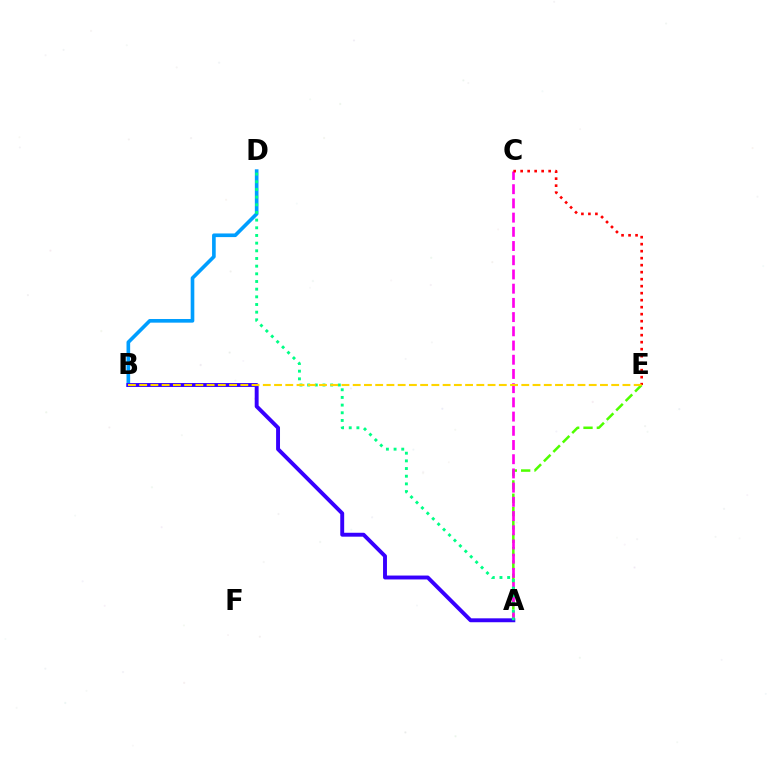{('A', 'E'): [{'color': '#4fff00', 'line_style': 'dashed', 'thickness': 1.81}], ('B', 'D'): [{'color': '#009eff', 'line_style': 'solid', 'thickness': 2.62}], ('A', 'C'): [{'color': '#ff00ed', 'line_style': 'dashed', 'thickness': 1.93}], ('C', 'E'): [{'color': '#ff0000', 'line_style': 'dotted', 'thickness': 1.9}], ('A', 'B'): [{'color': '#3700ff', 'line_style': 'solid', 'thickness': 2.81}], ('A', 'D'): [{'color': '#00ff86', 'line_style': 'dotted', 'thickness': 2.08}], ('B', 'E'): [{'color': '#ffd500', 'line_style': 'dashed', 'thickness': 1.53}]}